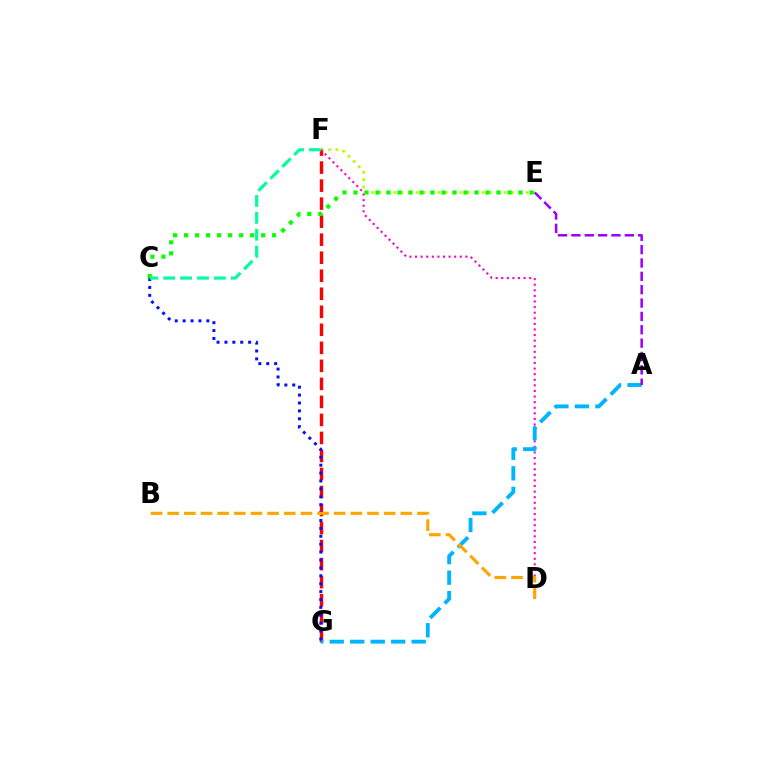{('E', 'F'): [{'color': '#b3ff00', 'line_style': 'dotted', 'thickness': 2.0}], ('F', 'G'): [{'color': '#ff0000', 'line_style': 'dashed', 'thickness': 2.45}], ('D', 'F'): [{'color': '#ff00bd', 'line_style': 'dotted', 'thickness': 1.52}], ('A', 'G'): [{'color': '#00b5ff', 'line_style': 'dashed', 'thickness': 2.78}], ('C', 'G'): [{'color': '#0010ff', 'line_style': 'dotted', 'thickness': 2.15}], ('A', 'E'): [{'color': '#9b00ff', 'line_style': 'dashed', 'thickness': 1.81}], ('C', 'E'): [{'color': '#08ff00', 'line_style': 'dotted', 'thickness': 2.99}], ('C', 'F'): [{'color': '#00ff9d', 'line_style': 'dashed', 'thickness': 2.29}], ('B', 'D'): [{'color': '#ffa500', 'line_style': 'dashed', 'thickness': 2.26}]}